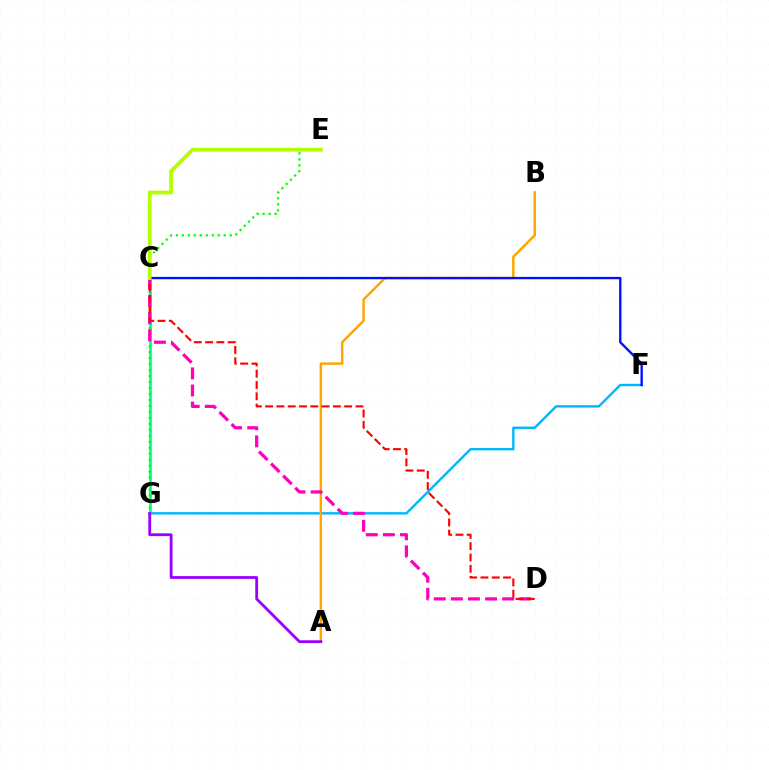{('F', 'G'): [{'color': '#00b5ff', 'line_style': 'solid', 'thickness': 1.72}], ('C', 'G'): [{'color': '#00ff9d', 'line_style': 'solid', 'thickness': 2.02}], ('E', 'G'): [{'color': '#08ff00', 'line_style': 'dotted', 'thickness': 1.62}], ('A', 'B'): [{'color': '#ffa500', 'line_style': 'solid', 'thickness': 1.78}], ('C', 'D'): [{'color': '#ff00bd', 'line_style': 'dashed', 'thickness': 2.32}, {'color': '#ff0000', 'line_style': 'dashed', 'thickness': 1.53}], ('A', 'G'): [{'color': '#9b00ff', 'line_style': 'solid', 'thickness': 2.02}], ('C', 'F'): [{'color': '#0010ff', 'line_style': 'solid', 'thickness': 1.7}], ('C', 'E'): [{'color': '#b3ff00', 'line_style': 'solid', 'thickness': 2.72}]}